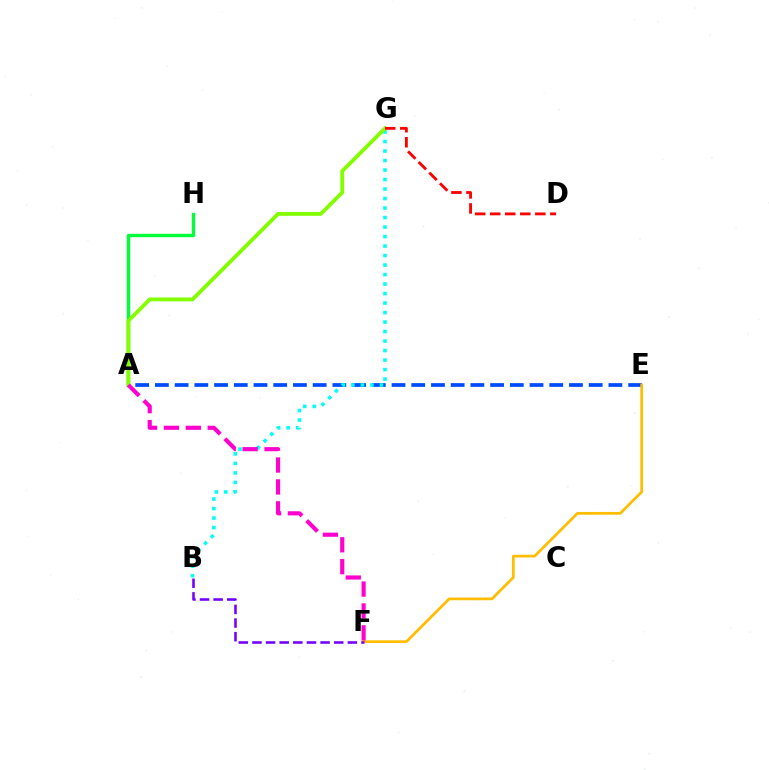{('A', 'E'): [{'color': '#004bff', 'line_style': 'dashed', 'thickness': 2.68}], ('B', 'G'): [{'color': '#00fff6', 'line_style': 'dotted', 'thickness': 2.58}], ('E', 'F'): [{'color': '#ffbd00', 'line_style': 'solid', 'thickness': 1.96}], ('A', 'H'): [{'color': '#00ff39', 'line_style': 'solid', 'thickness': 2.45}], ('B', 'F'): [{'color': '#7200ff', 'line_style': 'dashed', 'thickness': 1.85}], ('A', 'G'): [{'color': '#84ff00', 'line_style': 'solid', 'thickness': 2.77}], ('D', 'G'): [{'color': '#ff0000', 'line_style': 'dashed', 'thickness': 2.04}], ('A', 'F'): [{'color': '#ff00cf', 'line_style': 'dashed', 'thickness': 2.97}]}